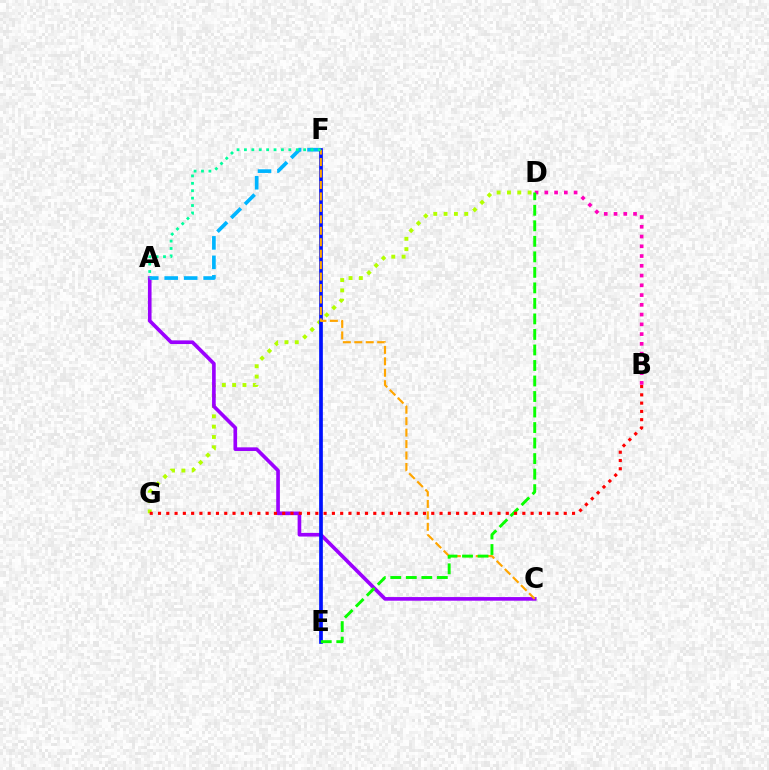{('D', 'G'): [{'color': '#b3ff00', 'line_style': 'dotted', 'thickness': 2.8}], ('B', 'D'): [{'color': '#ff00bd', 'line_style': 'dotted', 'thickness': 2.65}], ('A', 'C'): [{'color': '#9b00ff', 'line_style': 'solid', 'thickness': 2.63}], ('A', 'F'): [{'color': '#00b5ff', 'line_style': 'dashed', 'thickness': 2.64}, {'color': '#00ff9d', 'line_style': 'dotted', 'thickness': 2.01}], ('E', 'F'): [{'color': '#0010ff', 'line_style': 'solid', 'thickness': 2.66}], ('C', 'F'): [{'color': '#ffa500', 'line_style': 'dashed', 'thickness': 1.56}], ('D', 'E'): [{'color': '#08ff00', 'line_style': 'dashed', 'thickness': 2.11}], ('B', 'G'): [{'color': '#ff0000', 'line_style': 'dotted', 'thickness': 2.25}]}